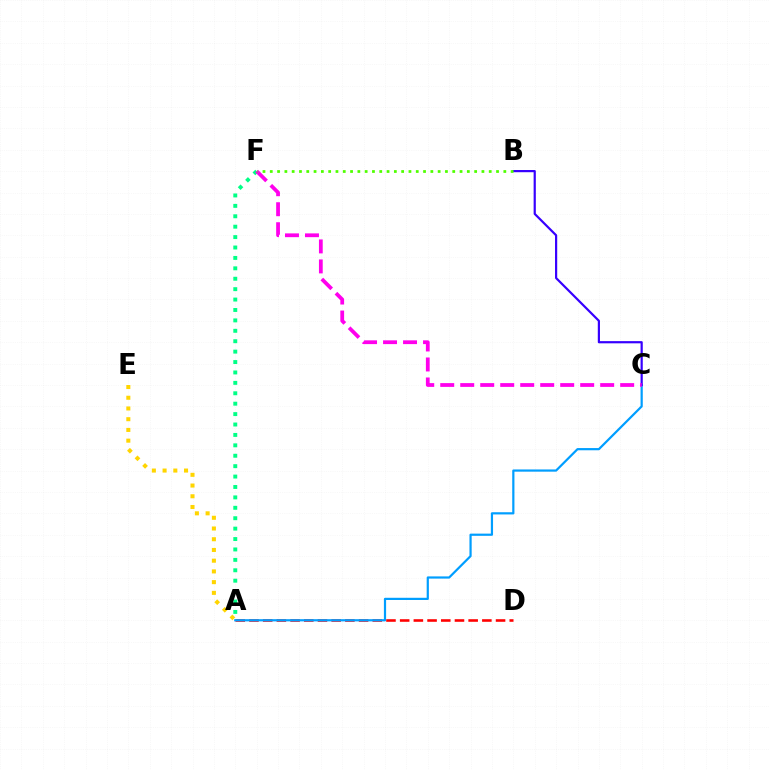{('A', 'D'): [{'color': '#ff0000', 'line_style': 'dashed', 'thickness': 1.86}], ('A', 'C'): [{'color': '#009eff', 'line_style': 'solid', 'thickness': 1.59}], ('A', 'F'): [{'color': '#00ff86', 'line_style': 'dotted', 'thickness': 2.83}], ('B', 'C'): [{'color': '#3700ff', 'line_style': 'solid', 'thickness': 1.58}], ('C', 'F'): [{'color': '#ff00ed', 'line_style': 'dashed', 'thickness': 2.72}], ('A', 'E'): [{'color': '#ffd500', 'line_style': 'dotted', 'thickness': 2.91}], ('B', 'F'): [{'color': '#4fff00', 'line_style': 'dotted', 'thickness': 1.98}]}